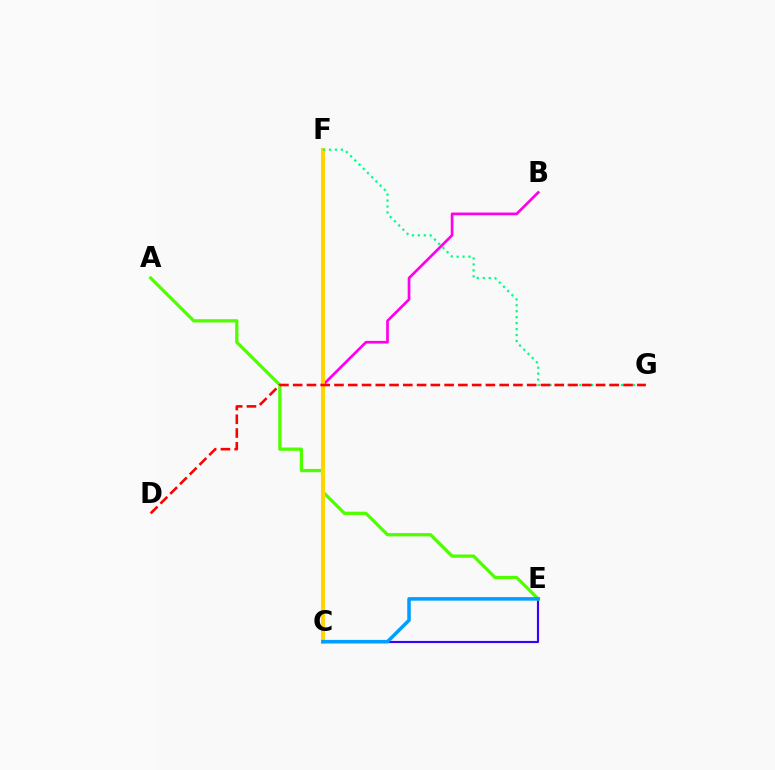{('C', 'E'): [{'color': '#3700ff', 'line_style': 'solid', 'thickness': 1.54}, {'color': '#009eff', 'line_style': 'solid', 'thickness': 2.53}], ('B', 'C'): [{'color': '#ff00ed', 'line_style': 'solid', 'thickness': 1.95}], ('A', 'E'): [{'color': '#4fff00', 'line_style': 'solid', 'thickness': 2.35}], ('C', 'F'): [{'color': '#ffd500', 'line_style': 'solid', 'thickness': 2.94}], ('F', 'G'): [{'color': '#00ff86', 'line_style': 'dotted', 'thickness': 1.62}], ('D', 'G'): [{'color': '#ff0000', 'line_style': 'dashed', 'thickness': 1.87}]}